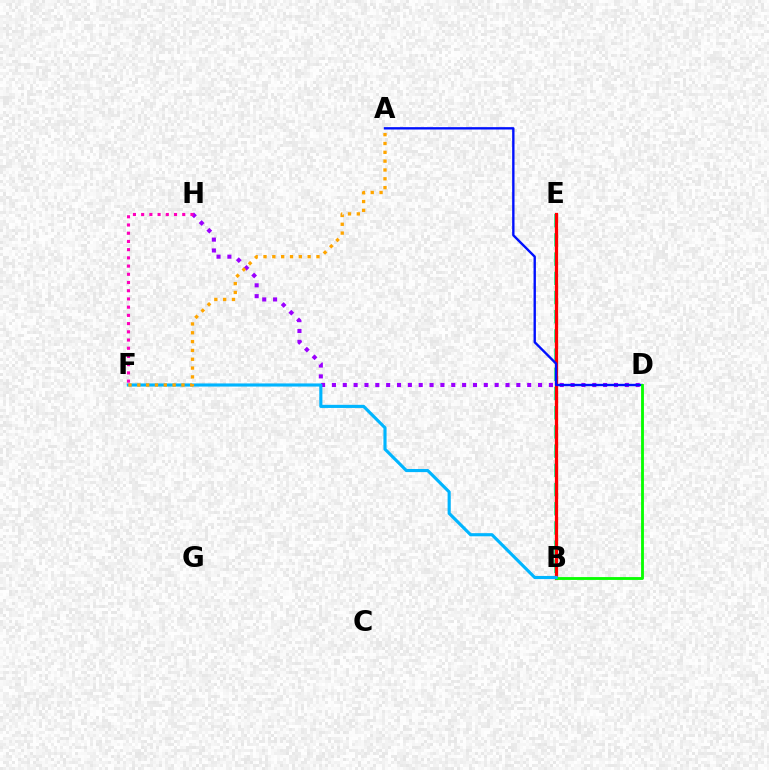{('D', 'H'): [{'color': '#9b00ff', 'line_style': 'dotted', 'thickness': 2.95}], ('B', 'E'): [{'color': '#00ff9d', 'line_style': 'dashed', 'thickness': 2.61}, {'color': '#b3ff00', 'line_style': 'dotted', 'thickness': 2.25}, {'color': '#ff0000', 'line_style': 'solid', 'thickness': 2.34}], ('F', 'H'): [{'color': '#ff00bd', 'line_style': 'dotted', 'thickness': 2.23}], ('A', 'D'): [{'color': '#0010ff', 'line_style': 'solid', 'thickness': 1.71}], ('B', 'D'): [{'color': '#08ff00', 'line_style': 'solid', 'thickness': 2.04}], ('B', 'F'): [{'color': '#00b5ff', 'line_style': 'solid', 'thickness': 2.25}], ('A', 'F'): [{'color': '#ffa500', 'line_style': 'dotted', 'thickness': 2.4}]}